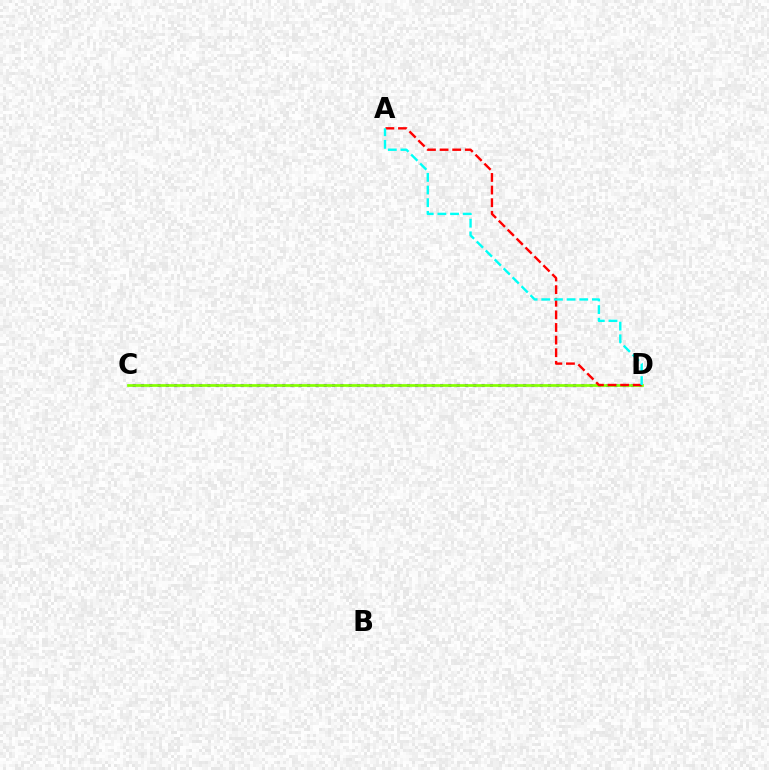{('C', 'D'): [{'color': '#7200ff', 'line_style': 'dotted', 'thickness': 2.26}, {'color': '#84ff00', 'line_style': 'solid', 'thickness': 1.95}], ('A', 'D'): [{'color': '#ff0000', 'line_style': 'dashed', 'thickness': 1.71}, {'color': '#00fff6', 'line_style': 'dashed', 'thickness': 1.72}]}